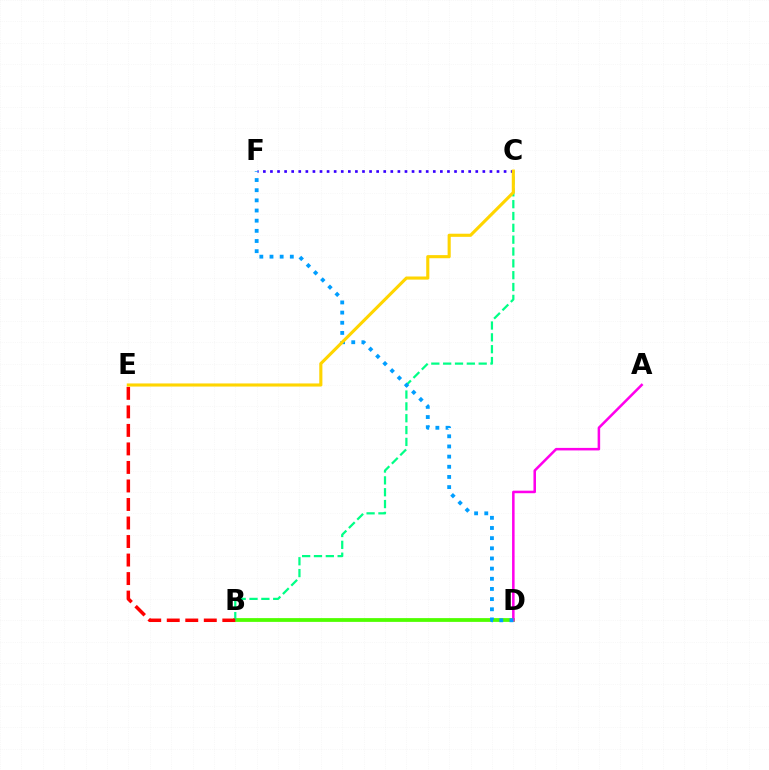{('B', 'D'): [{'color': '#4fff00', 'line_style': 'solid', 'thickness': 2.72}], ('A', 'D'): [{'color': '#ff00ed', 'line_style': 'solid', 'thickness': 1.83}], ('C', 'F'): [{'color': '#3700ff', 'line_style': 'dotted', 'thickness': 1.92}], ('B', 'C'): [{'color': '#00ff86', 'line_style': 'dashed', 'thickness': 1.61}], ('D', 'F'): [{'color': '#009eff', 'line_style': 'dotted', 'thickness': 2.76}], ('B', 'E'): [{'color': '#ff0000', 'line_style': 'dashed', 'thickness': 2.52}], ('C', 'E'): [{'color': '#ffd500', 'line_style': 'solid', 'thickness': 2.25}]}